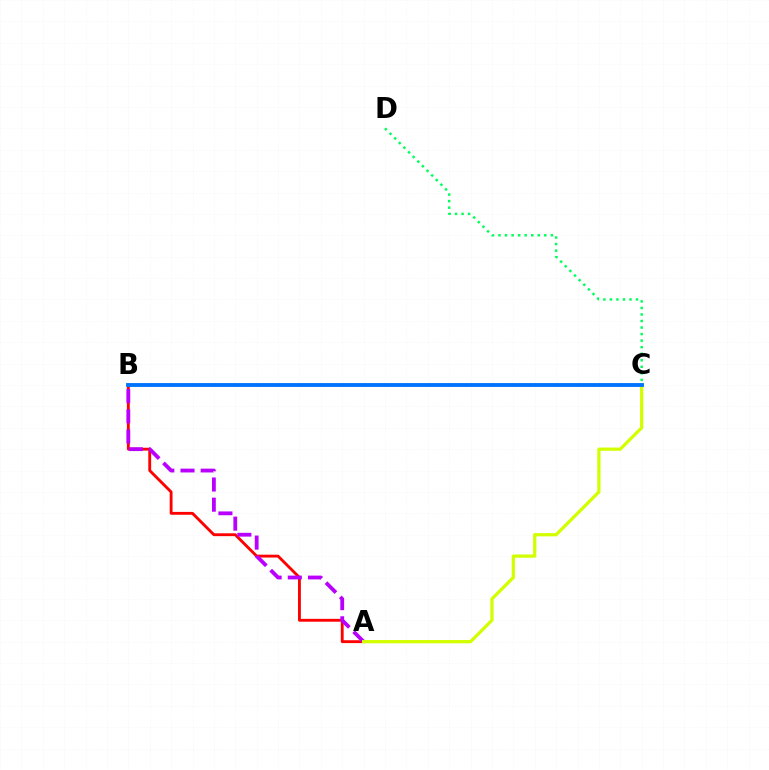{('C', 'D'): [{'color': '#00ff5c', 'line_style': 'dotted', 'thickness': 1.78}], ('A', 'B'): [{'color': '#ff0000', 'line_style': 'solid', 'thickness': 2.06}, {'color': '#b900ff', 'line_style': 'dashed', 'thickness': 2.74}], ('A', 'C'): [{'color': '#d1ff00', 'line_style': 'solid', 'thickness': 2.33}], ('B', 'C'): [{'color': '#0074ff', 'line_style': 'solid', 'thickness': 2.77}]}